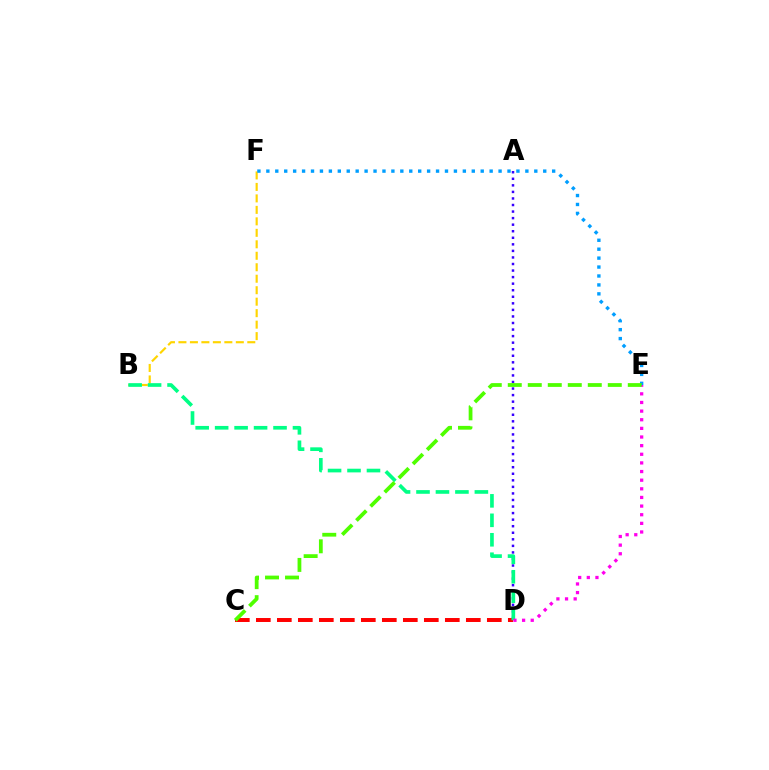{('A', 'D'): [{'color': '#3700ff', 'line_style': 'dotted', 'thickness': 1.78}], ('C', 'D'): [{'color': '#ff0000', 'line_style': 'dashed', 'thickness': 2.85}], ('B', 'F'): [{'color': '#ffd500', 'line_style': 'dashed', 'thickness': 1.56}], ('B', 'D'): [{'color': '#00ff86', 'line_style': 'dashed', 'thickness': 2.64}], ('D', 'E'): [{'color': '#ff00ed', 'line_style': 'dotted', 'thickness': 2.35}], ('E', 'F'): [{'color': '#009eff', 'line_style': 'dotted', 'thickness': 2.43}], ('C', 'E'): [{'color': '#4fff00', 'line_style': 'dashed', 'thickness': 2.72}]}